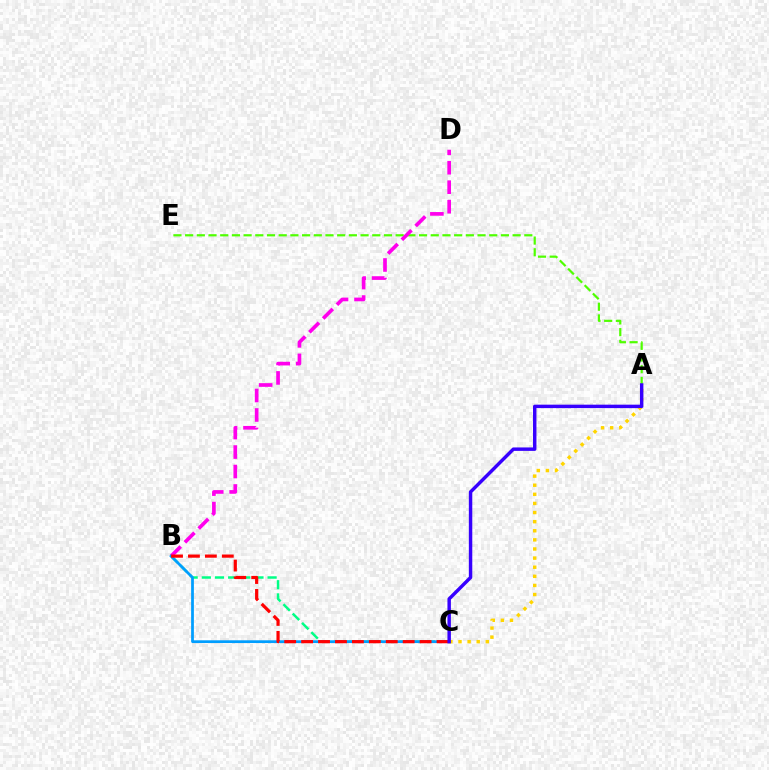{('A', 'E'): [{'color': '#4fff00', 'line_style': 'dashed', 'thickness': 1.59}], ('B', 'D'): [{'color': '#ff00ed', 'line_style': 'dashed', 'thickness': 2.65}], ('B', 'C'): [{'color': '#00ff86', 'line_style': 'dashed', 'thickness': 1.79}, {'color': '#009eff', 'line_style': 'solid', 'thickness': 1.98}, {'color': '#ff0000', 'line_style': 'dashed', 'thickness': 2.3}], ('A', 'C'): [{'color': '#ffd500', 'line_style': 'dotted', 'thickness': 2.48}, {'color': '#3700ff', 'line_style': 'solid', 'thickness': 2.48}]}